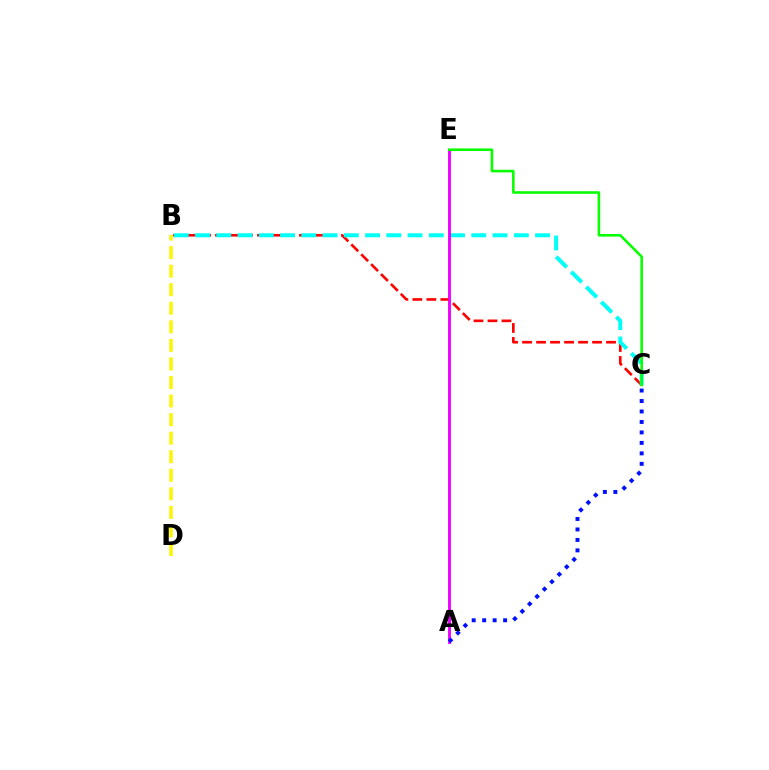{('B', 'C'): [{'color': '#ff0000', 'line_style': 'dashed', 'thickness': 1.9}, {'color': '#00fff6', 'line_style': 'dashed', 'thickness': 2.89}], ('A', 'E'): [{'color': '#ee00ff', 'line_style': 'solid', 'thickness': 2.08}], ('B', 'D'): [{'color': '#fcf500', 'line_style': 'dashed', 'thickness': 2.52}], ('C', 'E'): [{'color': '#08ff00', 'line_style': 'solid', 'thickness': 1.86}], ('A', 'C'): [{'color': '#0010ff', 'line_style': 'dotted', 'thickness': 2.84}]}